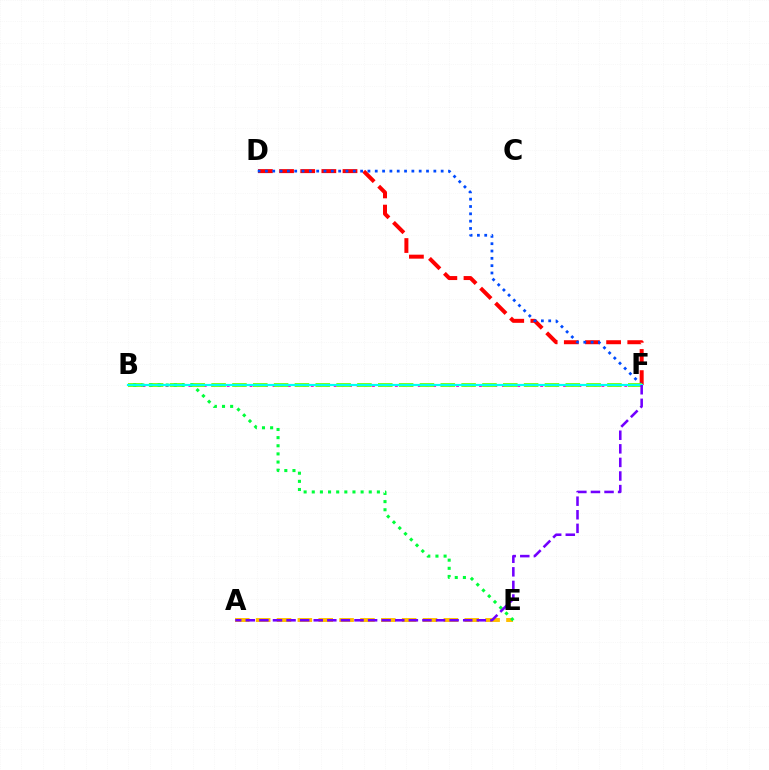{('D', 'F'): [{'color': '#ff0000', 'line_style': 'dashed', 'thickness': 2.87}, {'color': '#004bff', 'line_style': 'dotted', 'thickness': 1.99}], ('A', 'E'): [{'color': '#ffbd00', 'line_style': 'dashed', 'thickness': 2.83}], ('B', 'F'): [{'color': '#ff00cf', 'line_style': 'dotted', 'thickness': 2.08}, {'color': '#84ff00', 'line_style': 'dashed', 'thickness': 2.83}, {'color': '#00fff6', 'line_style': 'solid', 'thickness': 1.59}], ('B', 'E'): [{'color': '#00ff39', 'line_style': 'dotted', 'thickness': 2.21}], ('A', 'F'): [{'color': '#7200ff', 'line_style': 'dashed', 'thickness': 1.85}]}